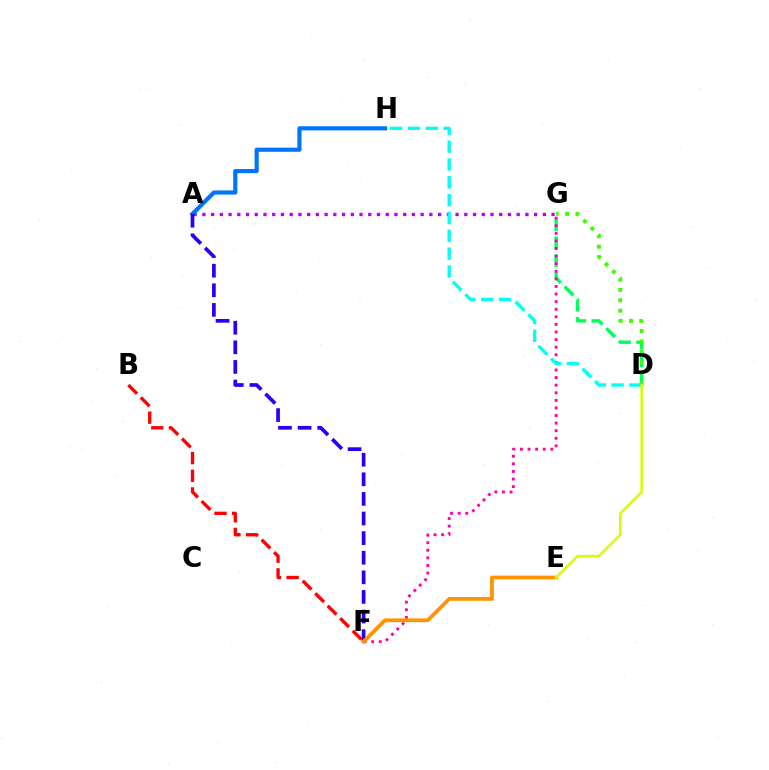{('D', 'G'): [{'color': '#00ff5c', 'line_style': 'dashed', 'thickness': 2.43}, {'color': '#3dff00', 'line_style': 'dotted', 'thickness': 2.83}], ('A', 'G'): [{'color': '#b900ff', 'line_style': 'dotted', 'thickness': 2.37}], ('A', 'H'): [{'color': '#0074ff', 'line_style': 'solid', 'thickness': 3.0}], ('F', 'G'): [{'color': '#ff00ac', 'line_style': 'dotted', 'thickness': 2.06}], ('D', 'H'): [{'color': '#00fff6', 'line_style': 'dashed', 'thickness': 2.42}], ('A', 'F'): [{'color': '#2500ff', 'line_style': 'dashed', 'thickness': 2.66}], ('B', 'F'): [{'color': '#ff0000', 'line_style': 'dashed', 'thickness': 2.4}], ('E', 'F'): [{'color': '#ff9400', 'line_style': 'solid', 'thickness': 2.7}], ('D', 'E'): [{'color': '#d1ff00', 'line_style': 'solid', 'thickness': 1.82}]}